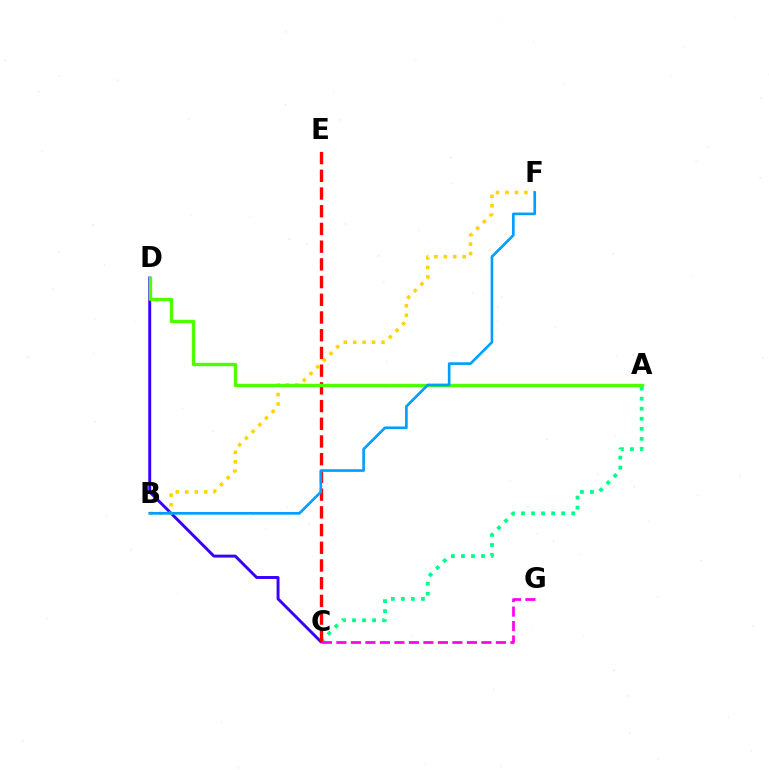{('A', 'C'): [{'color': '#00ff86', 'line_style': 'dotted', 'thickness': 2.73}], ('C', 'D'): [{'color': '#3700ff', 'line_style': 'solid', 'thickness': 2.1}], ('C', 'E'): [{'color': '#ff0000', 'line_style': 'dashed', 'thickness': 2.41}], ('B', 'F'): [{'color': '#ffd500', 'line_style': 'dotted', 'thickness': 2.57}, {'color': '#009eff', 'line_style': 'solid', 'thickness': 1.91}], ('A', 'D'): [{'color': '#4fff00', 'line_style': 'solid', 'thickness': 2.44}], ('C', 'G'): [{'color': '#ff00ed', 'line_style': 'dashed', 'thickness': 1.97}]}